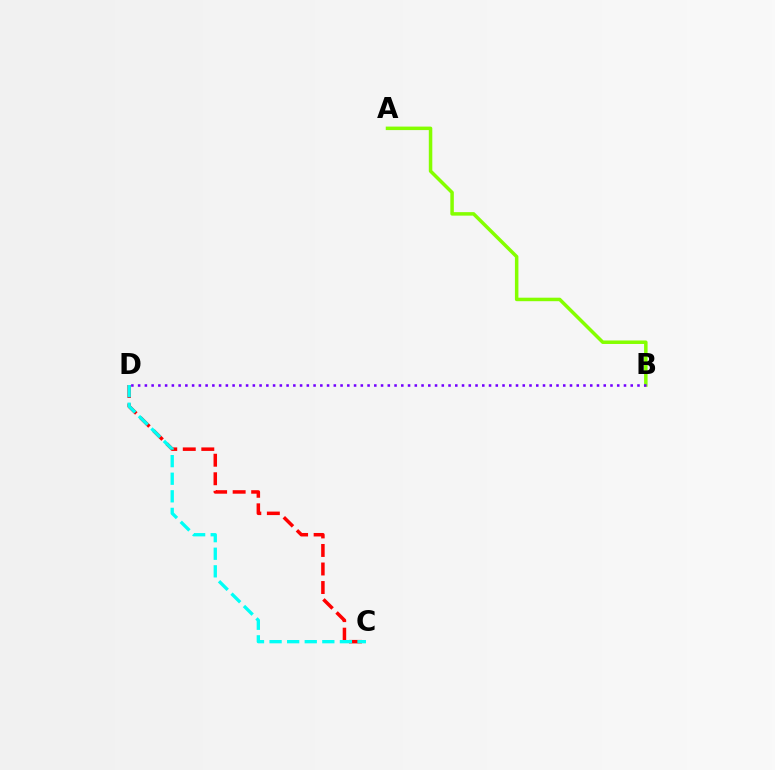{('A', 'B'): [{'color': '#84ff00', 'line_style': 'solid', 'thickness': 2.52}], ('C', 'D'): [{'color': '#ff0000', 'line_style': 'dashed', 'thickness': 2.52}, {'color': '#00fff6', 'line_style': 'dashed', 'thickness': 2.39}], ('B', 'D'): [{'color': '#7200ff', 'line_style': 'dotted', 'thickness': 1.83}]}